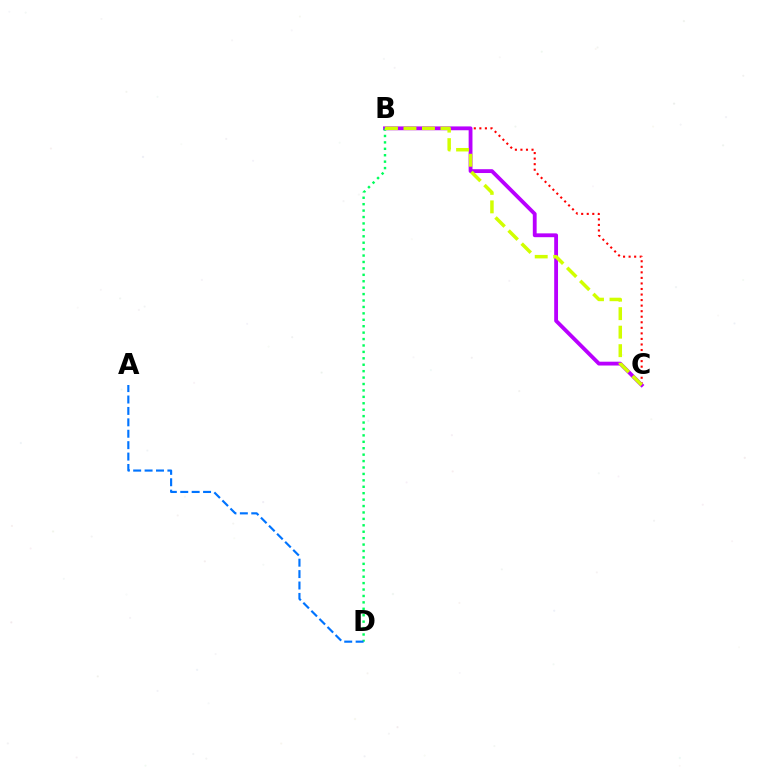{('B', 'C'): [{'color': '#ff0000', 'line_style': 'dotted', 'thickness': 1.51}, {'color': '#b900ff', 'line_style': 'solid', 'thickness': 2.76}, {'color': '#d1ff00', 'line_style': 'dashed', 'thickness': 2.51}], ('B', 'D'): [{'color': '#00ff5c', 'line_style': 'dotted', 'thickness': 1.75}], ('A', 'D'): [{'color': '#0074ff', 'line_style': 'dashed', 'thickness': 1.55}]}